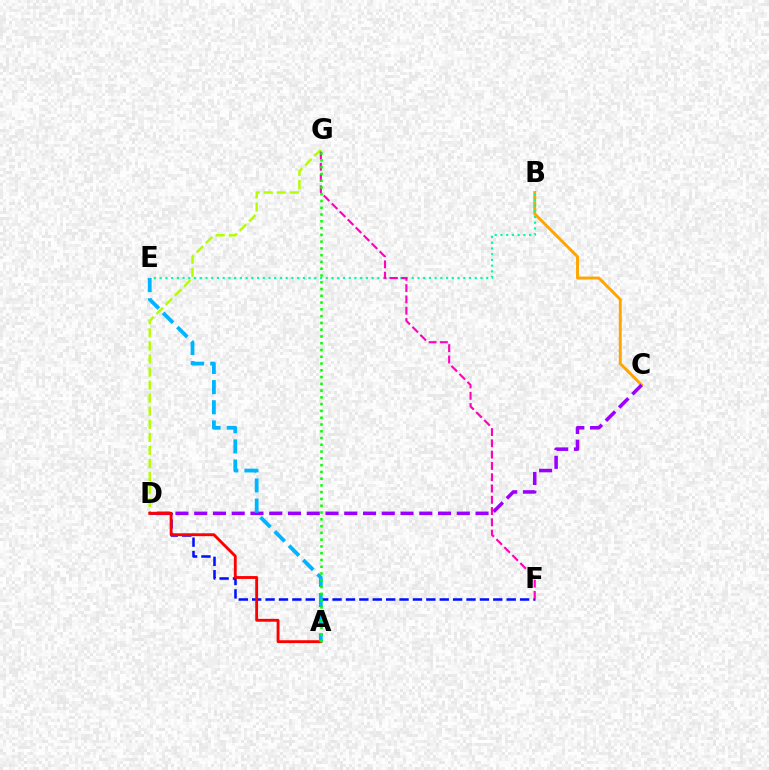{('B', 'C'): [{'color': '#ffa500', 'line_style': 'solid', 'thickness': 2.11}], ('D', 'F'): [{'color': '#0010ff', 'line_style': 'dashed', 'thickness': 1.82}], ('D', 'G'): [{'color': '#b3ff00', 'line_style': 'dashed', 'thickness': 1.77}], ('C', 'D'): [{'color': '#9b00ff', 'line_style': 'dashed', 'thickness': 2.55}], ('A', 'D'): [{'color': '#ff0000', 'line_style': 'solid', 'thickness': 2.07}], ('B', 'E'): [{'color': '#00ff9d', 'line_style': 'dotted', 'thickness': 1.56}], ('A', 'E'): [{'color': '#00b5ff', 'line_style': 'dashed', 'thickness': 2.74}], ('F', 'G'): [{'color': '#ff00bd', 'line_style': 'dashed', 'thickness': 1.53}], ('A', 'G'): [{'color': '#08ff00', 'line_style': 'dotted', 'thickness': 1.84}]}